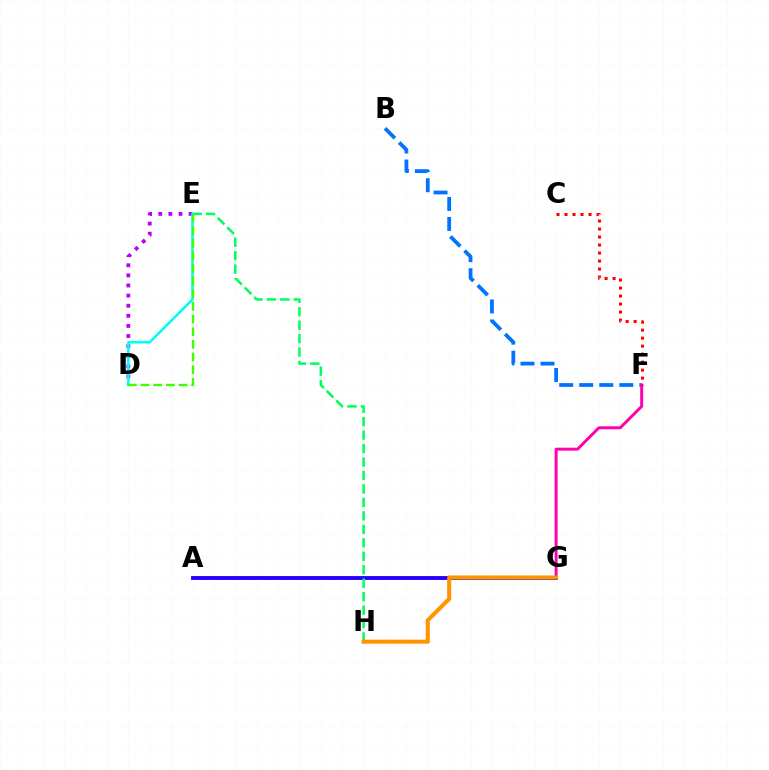{('B', 'F'): [{'color': '#0074ff', 'line_style': 'dashed', 'thickness': 2.72}], ('A', 'G'): [{'color': '#d1ff00', 'line_style': 'dashed', 'thickness': 2.14}, {'color': '#2500ff', 'line_style': 'solid', 'thickness': 2.78}], ('E', 'H'): [{'color': '#00ff5c', 'line_style': 'dashed', 'thickness': 1.83}], ('F', 'G'): [{'color': '#ff00ac', 'line_style': 'solid', 'thickness': 2.13}], ('C', 'F'): [{'color': '#ff0000', 'line_style': 'dotted', 'thickness': 2.17}], ('D', 'E'): [{'color': '#b900ff', 'line_style': 'dotted', 'thickness': 2.75}, {'color': '#00fff6', 'line_style': 'solid', 'thickness': 1.85}, {'color': '#3dff00', 'line_style': 'dashed', 'thickness': 1.72}], ('G', 'H'): [{'color': '#ff9400', 'line_style': 'solid', 'thickness': 2.92}]}